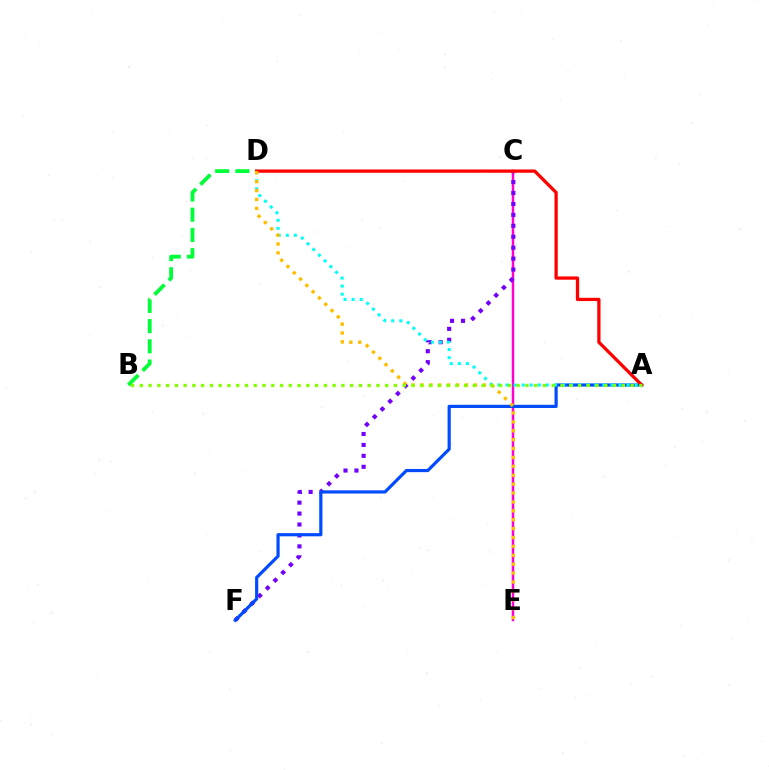{('C', 'E'): [{'color': '#ff00cf', 'line_style': 'solid', 'thickness': 1.79}], ('B', 'D'): [{'color': '#00ff39', 'line_style': 'dashed', 'thickness': 2.75}], ('C', 'F'): [{'color': '#7200ff', 'line_style': 'dotted', 'thickness': 2.97}], ('A', 'F'): [{'color': '#004bff', 'line_style': 'solid', 'thickness': 2.29}], ('A', 'D'): [{'color': '#00fff6', 'line_style': 'dotted', 'thickness': 2.19}, {'color': '#ff0000', 'line_style': 'solid', 'thickness': 2.36}], ('D', 'E'): [{'color': '#ffbd00', 'line_style': 'dotted', 'thickness': 2.42}], ('A', 'B'): [{'color': '#84ff00', 'line_style': 'dotted', 'thickness': 2.38}]}